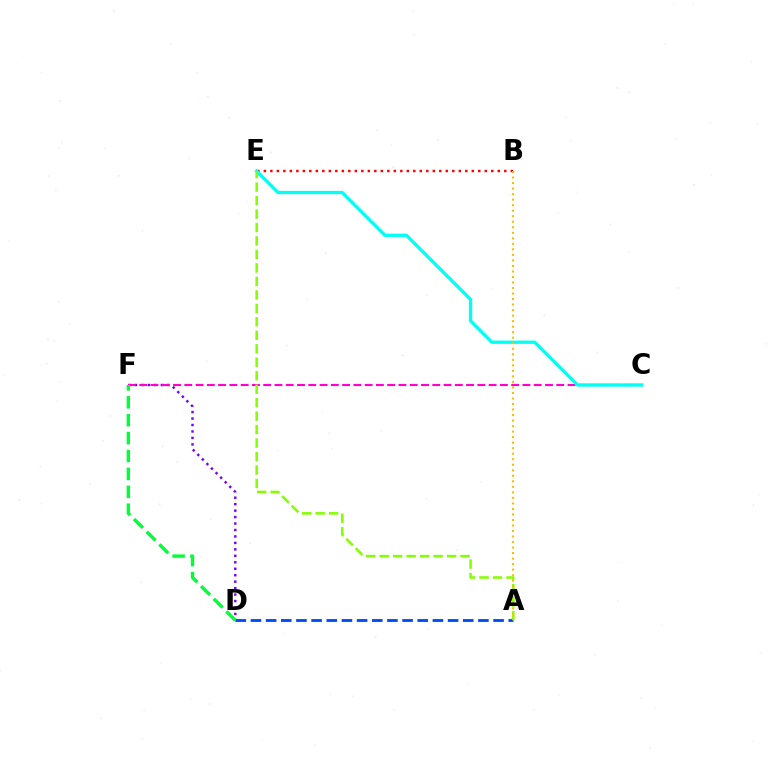{('D', 'F'): [{'color': '#7200ff', 'line_style': 'dotted', 'thickness': 1.75}, {'color': '#00ff39', 'line_style': 'dashed', 'thickness': 2.43}], ('B', 'E'): [{'color': '#ff0000', 'line_style': 'dotted', 'thickness': 1.77}], ('A', 'D'): [{'color': '#004bff', 'line_style': 'dashed', 'thickness': 2.06}], ('C', 'F'): [{'color': '#ff00cf', 'line_style': 'dashed', 'thickness': 1.53}], ('C', 'E'): [{'color': '#00fff6', 'line_style': 'solid', 'thickness': 2.37}], ('A', 'E'): [{'color': '#84ff00', 'line_style': 'dashed', 'thickness': 1.83}], ('A', 'B'): [{'color': '#ffbd00', 'line_style': 'dotted', 'thickness': 1.5}]}